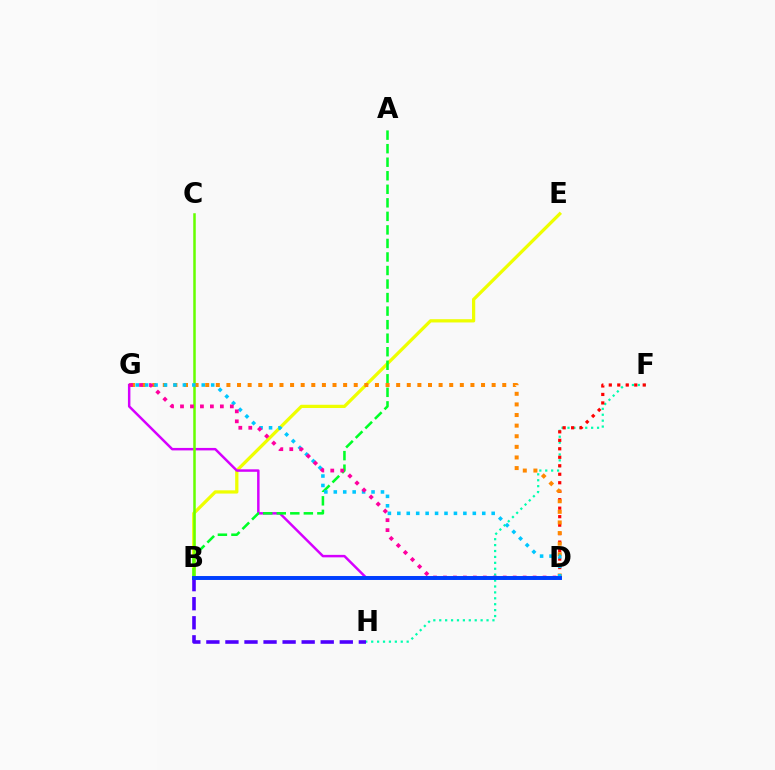{('B', 'E'): [{'color': '#eeff00', 'line_style': 'solid', 'thickness': 2.34}], ('B', 'H'): [{'color': '#4f00ff', 'line_style': 'dashed', 'thickness': 2.59}], ('D', 'G'): [{'color': '#d600ff', 'line_style': 'solid', 'thickness': 1.79}, {'color': '#ff8800', 'line_style': 'dotted', 'thickness': 2.88}, {'color': '#00c7ff', 'line_style': 'dotted', 'thickness': 2.56}, {'color': '#ff00a0', 'line_style': 'dotted', 'thickness': 2.71}], ('A', 'B'): [{'color': '#00ff27', 'line_style': 'dashed', 'thickness': 1.84}], ('B', 'C'): [{'color': '#66ff00', 'line_style': 'solid', 'thickness': 1.81}], ('F', 'H'): [{'color': '#00ffaf', 'line_style': 'dotted', 'thickness': 1.61}], ('D', 'F'): [{'color': '#ff0000', 'line_style': 'dotted', 'thickness': 2.31}], ('B', 'D'): [{'color': '#003fff', 'line_style': 'solid', 'thickness': 2.84}]}